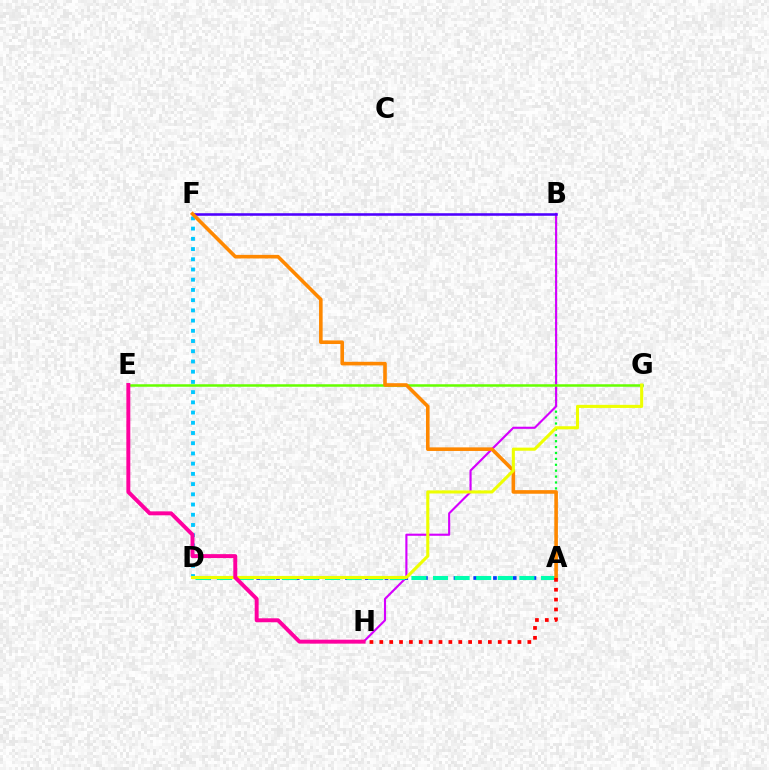{('A', 'B'): [{'color': '#00ff27', 'line_style': 'dotted', 'thickness': 1.6}], ('B', 'H'): [{'color': '#d600ff', 'line_style': 'solid', 'thickness': 1.53}], ('A', 'D'): [{'color': '#003fff', 'line_style': 'dotted', 'thickness': 2.68}, {'color': '#00ffaf', 'line_style': 'dashed', 'thickness': 2.93}], ('E', 'G'): [{'color': '#66ff00', 'line_style': 'solid', 'thickness': 1.8}], ('D', 'F'): [{'color': '#00c7ff', 'line_style': 'dotted', 'thickness': 2.78}], ('B', 'F'): [{'color': '#4f00ff', 'line_style': 'solid', 'thickness': 1.84}], ('A', 'F'): [{'color': '#ff8800', 'line_style': 'solid', 'thickness': 2.59}], ('D', 'G'): [{'color': '#eeff00', 'line_style': 'solid', 'thickness': 2.22}], ('A', 'H'): [{'color': '#ff0000', 'line_style': 'dotted', 'thickness': 2.68}], ('E', 'H'): [{'color': '#ff00a0', 'line_style': 'solid', 'thickness': 2.84}]}